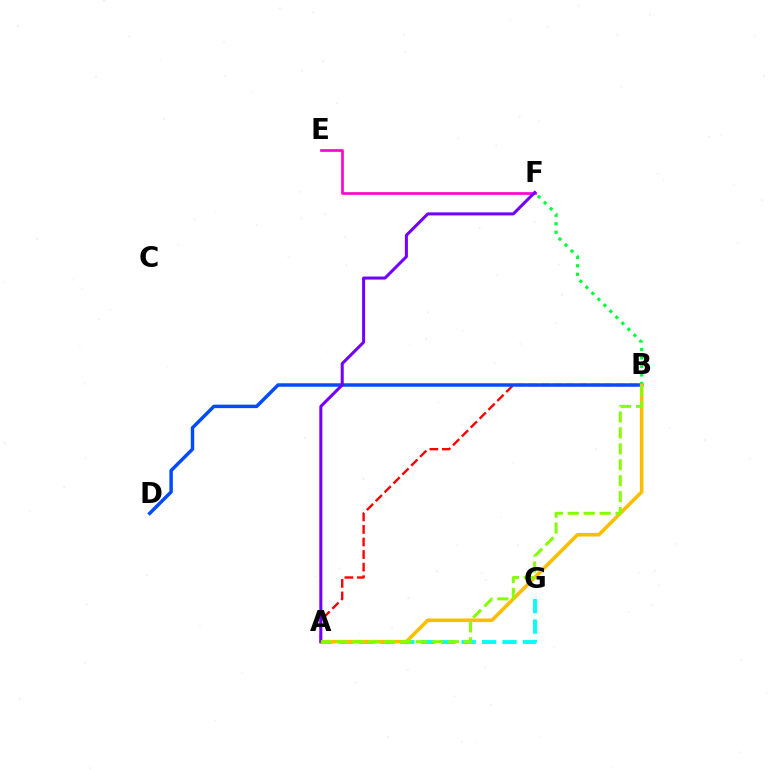{('B', 'F'): [{'color': '#00ff39', 'line_style': 'dotted', 'thickness': 2.3}], ('A', 'G'): [{'color': '#00fff6', 'line_style': 'dashed', 'thickness': 2.78}], ('A', 'B'): [{'color': '#ff0000', 'line_style': 'dashed', 'thickness': 1.71}, {'color': '#ffbd00', 'line_style': 'solid', 'thickness': 2.58}, {'color': '#84ff00', 'line_style': 'dashed', 'thickness': 2.16}], ('B', 'D'): [{'color': '#004bff', 'line_style': 'solid', 'thickness': 2.49}], ('E', 'F'): [{'color': '#ff00cf', 'line_style': 'solid', 'thickness': 1.92}], ('A', 'F'): [{'color': '#7200ff', 'line_style': 'solid', 'thickness': 2.18}]}